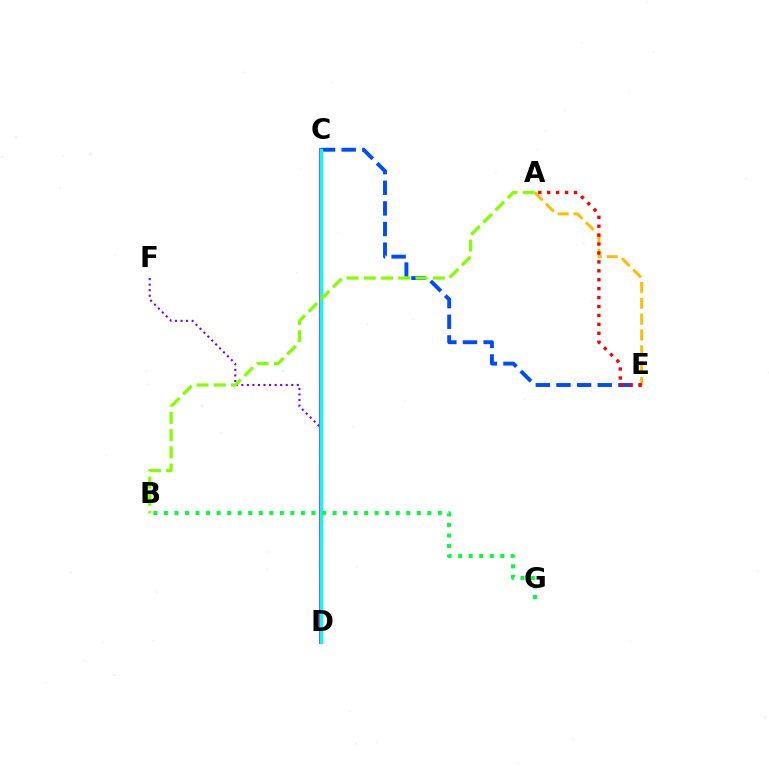{('D', 'F'): [{'color': '#7200ff', 'line_style': 'dotted', 'thickness': 1.51}], ('C', 'D'): [{'color': '#ff00cf', 'line_style': 'solid', 'thickness': 2.76}, {'color': '#00fff6', 'line_style': 'solid', 'thickness': 2.4}], ('A', 'E'): [{'color': '#ffbd00', 'line_style': 'dashed', 'thickness': 2.16}, {'color': '#ff0000', 'line_style': 'dotted', 'thickness': 2.42}], ('C', 'E'): [{'color': '#004bff', 'line_style': 'dashed', 'thickness': 2.8}], ('B', 'G'): [{'color': '#00ff39', 'line_style': 'dotted', 'thickness': 2.86}], ('A', 'B'): [{'color': '#84ff00', 'line_style': 'dashed', 'thickness': 2.34}]}